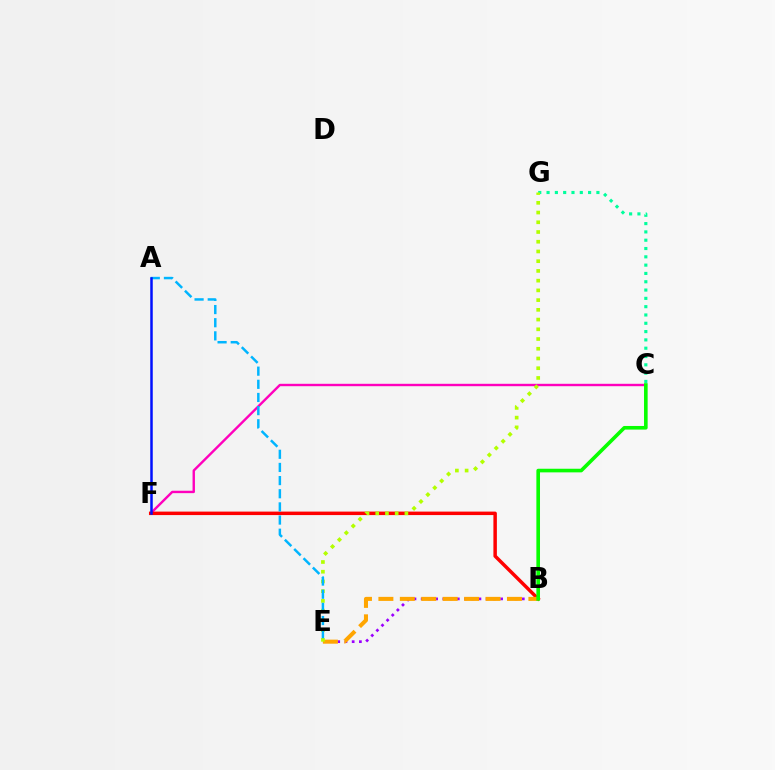{('C', 'F'): [{'color': '#ff00bd', 'line_style': 'solid', 'thickness': 1.73}], ('B', 'E'): [{'color': '#9b00ff', 'line_style': 'dotted', 'thickness': 1.96}, {'color': '#ffa500', 'line_style': 'dashed', 'thickness': 2.91}], ('B', 'F'): [{'color': '#ff0000', 'line_style': 'solid', 'thickness': 2.5}], ('C', 'G'): [{'color': '#00ff9d', 'line_style': 'dotted', 'thickness': 2.26}], ('E', 'G'): [{'color': '#b3ff00', 'line_style': 'dotted', 'thickness': 2.64}], ('A', 'E'): [{'color': '#00b5ff', 'line_style': 'dashed', 'thickness': 1.79}], ('A', 'F'): [{'color': '#0010ff', 'line_style': 'solid', 'thickness': 1.8}], ('B', 'C'): [{'color': '#08ff00', 'line_style': 'solid', 'thickness': 2.61}]}